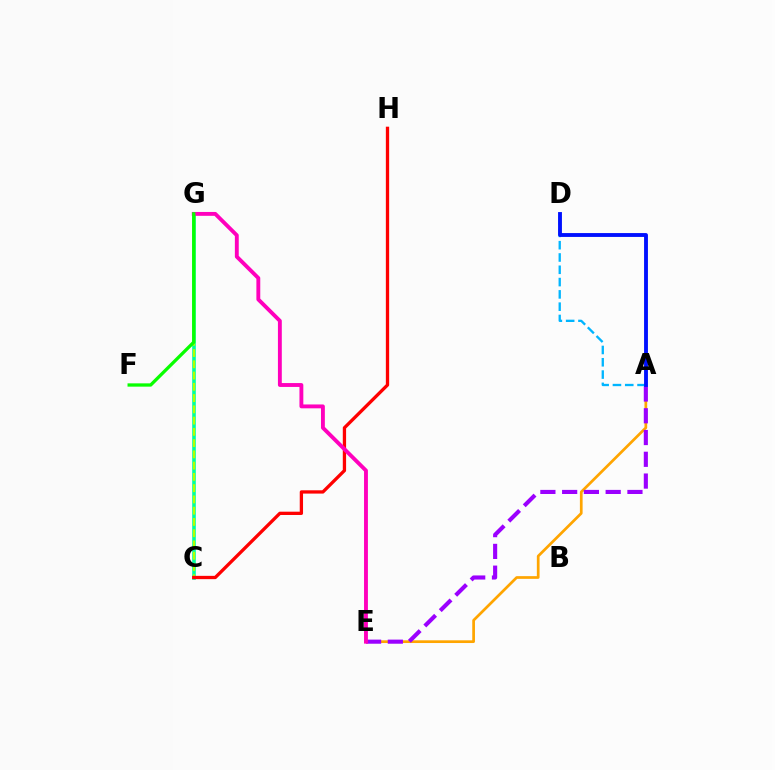{('C', 'G'): [{'color': '#00ff9d', 'line_style': 'solid', 'thickness': 2.6}, {'color': '#b3ff00', 'line_style': 'dashed', 'thickness': 1.53}], ('A', 'E'): [{'color': '#ffa500', 'line_style': 'solid', 'thickness': 1.95}, {'color': '#9b00ff', 'line_style': 'dashed', 'thickness': 2.96}], ('C', 'H'): [{'color': '#ff0000', 'line_style': 'solid', 'thickness': 2.37}], ('A', 'D'): [{'color': '#00b5ff', 'line_style': 'dashed', 'thickness': 1.67}, {'color': '#0010ff', 'line_style': 'solid', 'thickness': 2.78}], ('E', 'G'): [{'color': '#ff00bd', 'line_style': 'solid', 'thickness': 2.79}], ('F', 'G'): [{'color': '#08ff00', 'line_style': 'solid', 'thickness': 2.37}]}